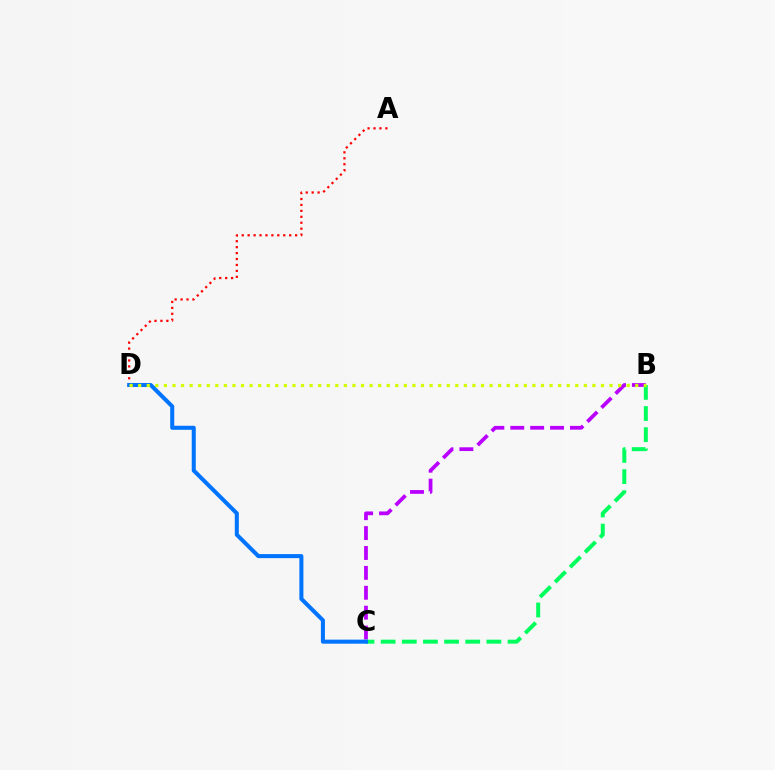{('A', 'D'): [{'color': '#ff0000', 'line_style': 'dotted', 'thickness': 1.61}], ('B', 'C'): [{'color': '#b900ff', 'line_style': 'dashed', 'thickness': 2.7}, {'color': '#00ff5c', 'line_style': 'dashed', 'thickness': 2.87}], ('C', 'D'): [{'color': '#0074ff', 'line_style': 'solid', 'thickness': 2.91}], ('B', 'D'): [{'color': '#d1ff00', 'line_style': 'dotted', 'thickness': 2.33}]}